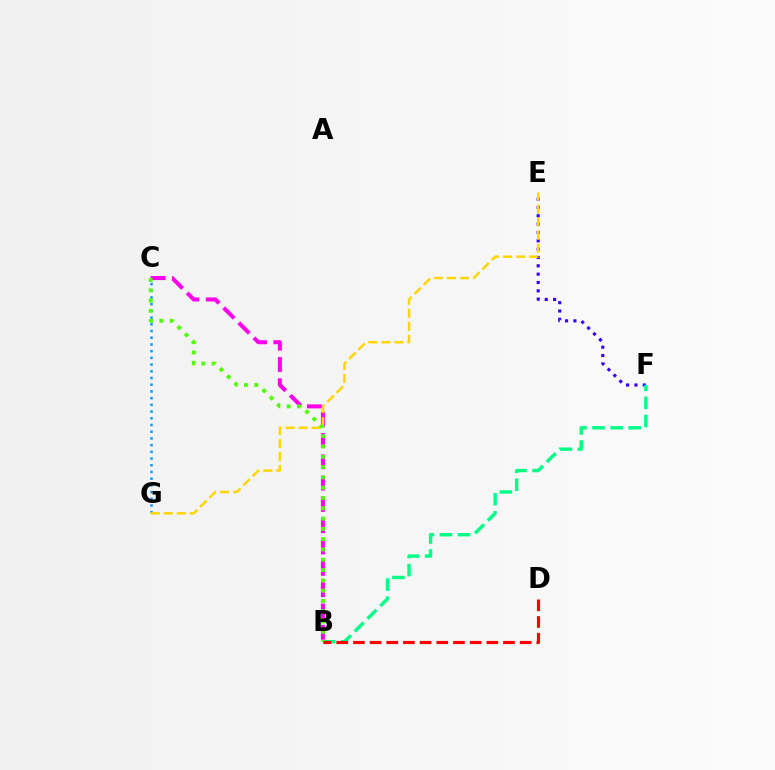{('B', 'C'): [{'color': '#ff00ed', 'line_style': 'dashed', 'thickness': 2.89}, {'color': '#4fff00', 'line_style': 'dotted', 'thickness': 2.8}], ('E', 'F'): [{'color': '#3700ff', 'line_style': 'dotted', 'thickness': 2.27}], ('C', 'G'): [{'color': '#009eff', 'line_style': 'dotted', 'thickness': 1.82}], ('B', 'F'): [{'color': '#00ff86', 'line_style': 'dashed', 'thickness': 2.45}], ('E', 'G'): [{'color': '#ffd500', 'line_style': 'dashed', 'thickness': 1.77}], ('B', 'D'): [{'color': '#ff0000', 'line_style': 'dashed', 'thickness': 2.27}]}